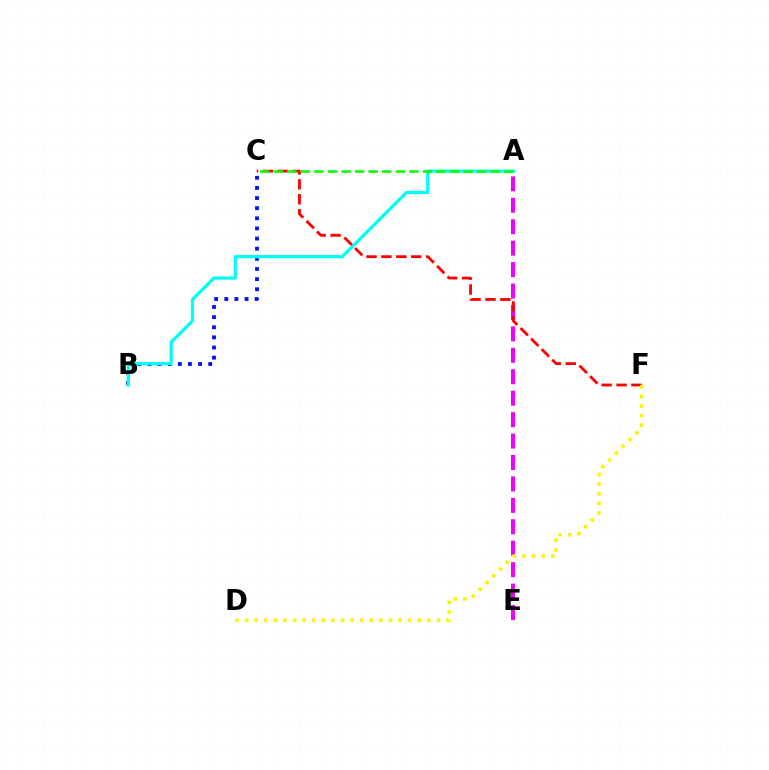{('B', 'C'): [{'color': '#0010ff', 'line_style': 'dotted', 'thickness': 2.75}], ('A', 'E'): [{'color': '#ee00ff', 'line_style': 'dashed', 'thickness': 2.91}], ('A', 'B'): [{'color': '#00fff6', 'line_style': 'solid', 'thickness': 2.33}], ('C', 'F'): [{'color': '#ff0000', 'line_style': 'dashed', 'thickness': 2.03}], ('A', 'C'): [{'color': '#08ff00', 'line_style': 'dashed', 'thickness': 1.84}], ('D', 'F'): [{'color': '#fcf500', 'line_style': 'dotted', 'thickness': 2.61}]}